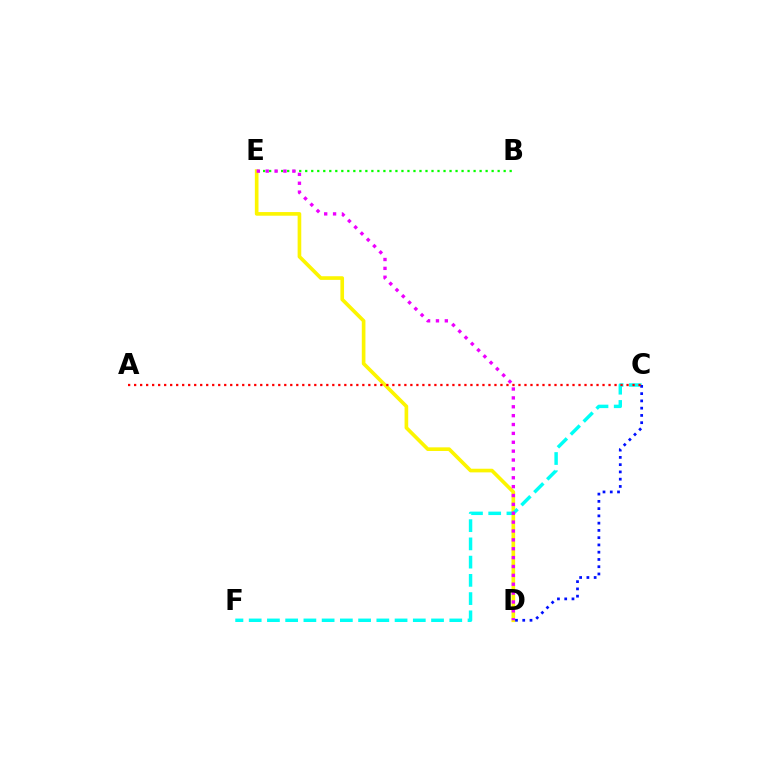{('D', 'E'): [{'color': '#fcf500', 'line_style': 'solid', 'thickness': 2.63}, {'color': '#ee00ff', 'line_style': 'dotted', 'thickness': 2.41}], ('C', 'F'): [{'color': '#00fff6', 'line_style': 'dashed', 'thickness': 2.48}], ('B', 'E'): [{'color': '#08ff00', 'line_style': 'dotted', 'thickness': 1.63}], ('C', 'D'): [{'color': '#0010ff', 'line_style': 'dotted', 'thickness': 1.97}], ('A', 'C'): [{'color': '#ff0000', 'line_style': 'dotted', 'thickness': 1.63}]}